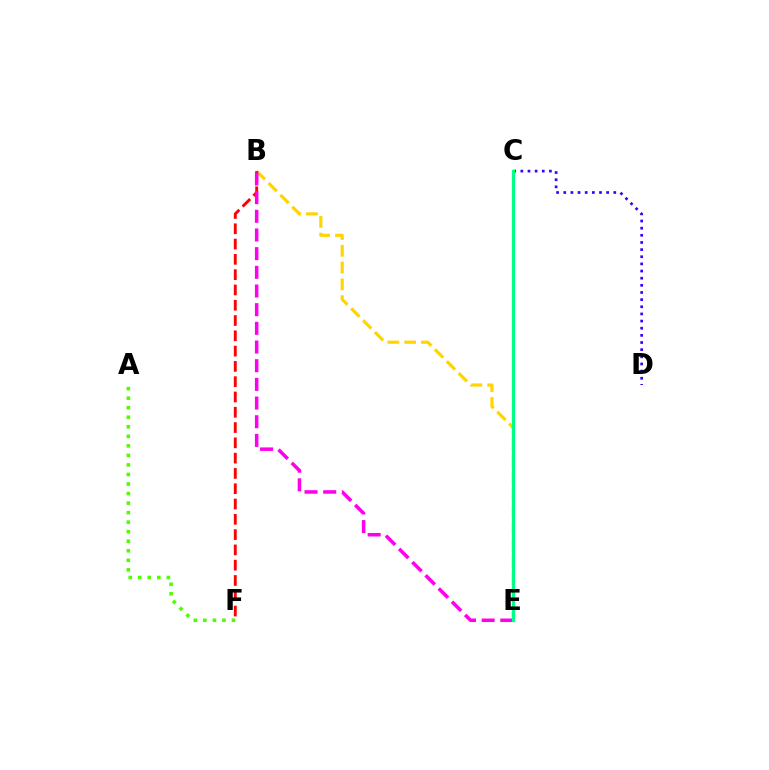{('B', 'E'): [{'color': '#ffd500', 'line_style': 'dashed', 'thickness': 2.28}, {'color': '#ff00ed', 'line_style': 'dashed', 'thickness': 2.54}], ('B', 'F'): [{'color': '#ff0000', 'line_style': 'dashed', 'thickness': 2.08}], ('C', 'E'): [{'color': '#009eff', 'line_style': 'dotted', 'thickness': 1.99}, {'color': '#00ff86', 'line_style': 'solid', 'thickness': 2.33}], ('A', 'F'): [{'color': '#4fff00', 'line_style': 'dotted', 'thickness': 2.59}], ('C', 'D'): [{'color': '#3700ff', 'line_style': 'dotted', 'thickness': 1.94}]}